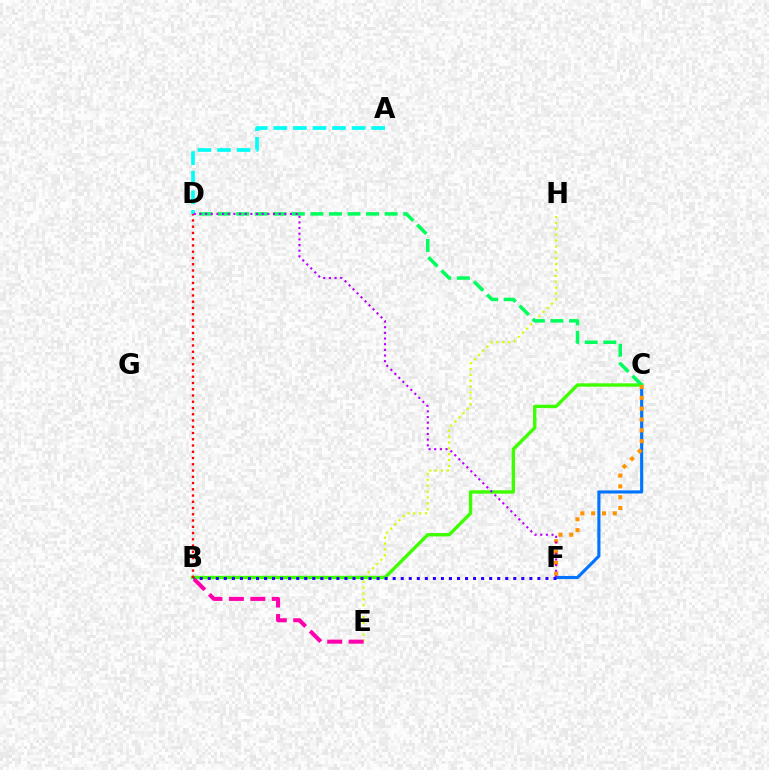{('E', 'H'): [{'color': '#d1ff00', 'line_style': 'dotted', 'thickness': 1.6}], ('C', 'F'): [{'color': '#0074ff', 'line_style': 'solid', 'thickness': 2.24}, {'color': '#ff9400', 'line_style': 'dotted', 'thickness': 2.94}], ('B', 'C'): [{'color': '#3dff00', 'line_style': 'solid', 'thickness': 2.42}], ('C', 'D'): [{'color': '#00ff5c', 'line_style': 'dashed', 'thickness': 2.52}], ('A', 'D'): [{'color': '#00fff6', 'line_style': 'dashed', 'thickness': 2.66}], ('B', 'F'): [{'color': '#2500ff', 'line_style': 'dotted', 'thickness': 2.18}], ('B', 'D'): [{'color': '#ff0000', 'line_style': 'dotted', 'thickness': 1.7}], ('B', 'E'): [{'color': '#ff00ac', 'line_style': 'dashed', 'thickness': 2.91}], ('D', 'F'): [{'color': '#b900ff', 'line_style': 'dotted', 'thickness': 1.54}]}